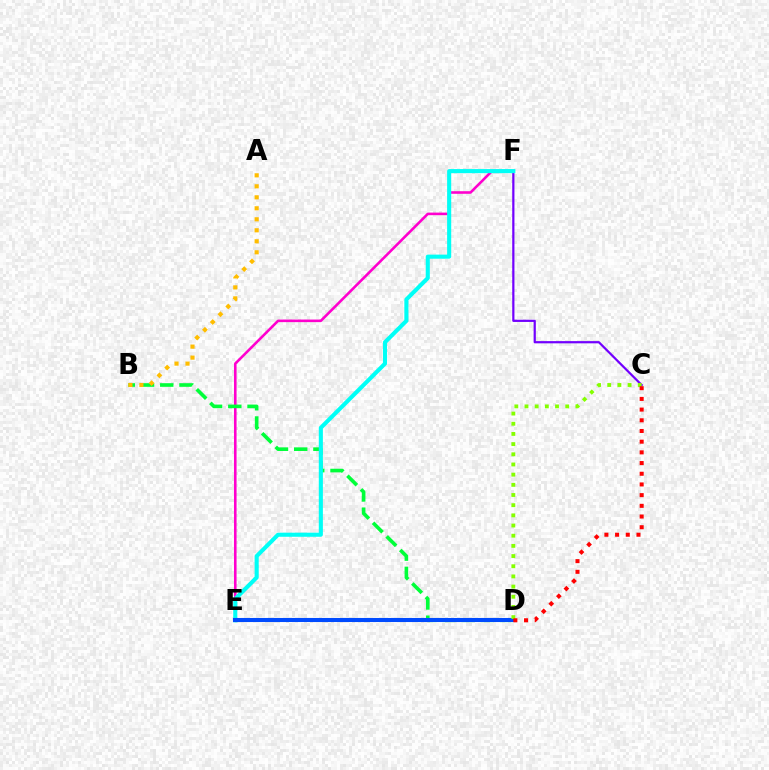{('E', 'F'): [{'color': '#ff00cf', 'line_style': 'solid', 'thickness': 1.86}, {'color': '#00fff6', 'line_style': 'solid', 'thickness': 2.95}], ('C', 'F'): [{'color': '#7200ff', 'line_style': 'solid', 'thickness': 1.59}], ('B', 'D'): [{'color': '#00ff39', 'line_style': 'dashed', 'thickness': 2.61}], ('A', 'B'): [{'color': '#ffbd00', 'line_style': 'dotted', 'thickness': 2.99}], ('D', 'E'): [{'color': '#004bff', 'line_style': 'solid', 'thickness': 2.92}], ('C', 'D'): [{'color': '#84ff00', 'line_style': 'dotted', 'thickness': 2.76}, {'color': '#ff0000', 'line_style': 'dotted', 'thickness': 2.91}]}